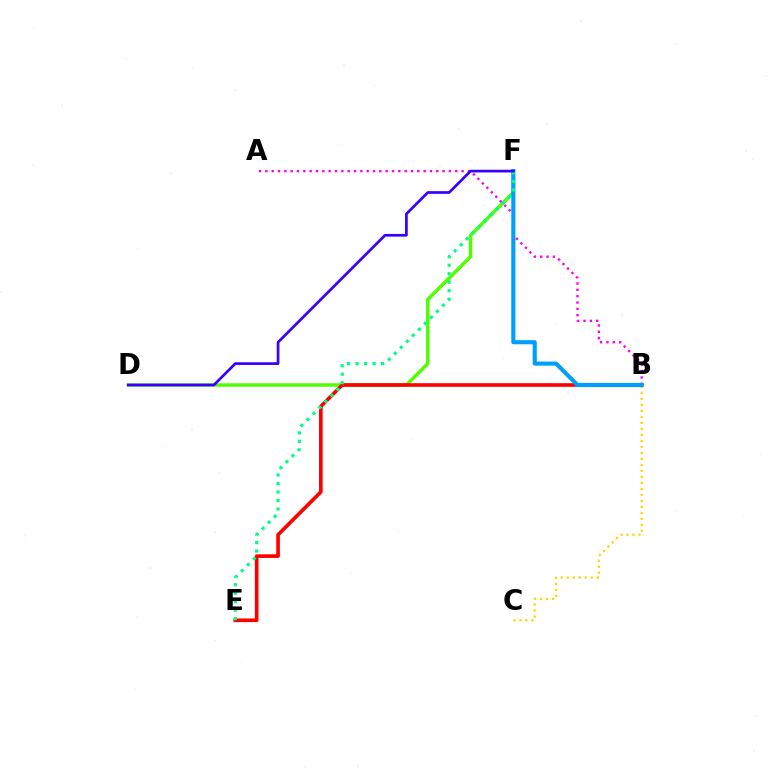{('D', 'F'): [{'color': '#4fff00', 'line_style': 'solid', 'thickness': 2.49}, {'color': '#3700ff', 'line_style': 'solid', 'thickness': 1.95}], ('B', 'C'): [{'color': '#ffd500', 'line_style': 'dotted', 'thickness': 1.63}], ('B', 'E'): [{'color': '#ff0000', 'line_style': 'solid', 'thickness': 2.63}], ('A', 'B'): [{'color': '#ff00ed', 'line_style': 'dotted', 'thickness': 1.72}], ('B', 'F'): [{'color': '#009eff', 'line_style': 'solid', 'thickness': 2.95}], ('E', 'F'): [{'color': '#00ff86', 'line_style': 'dotted', 'thickness': 2.31}]}